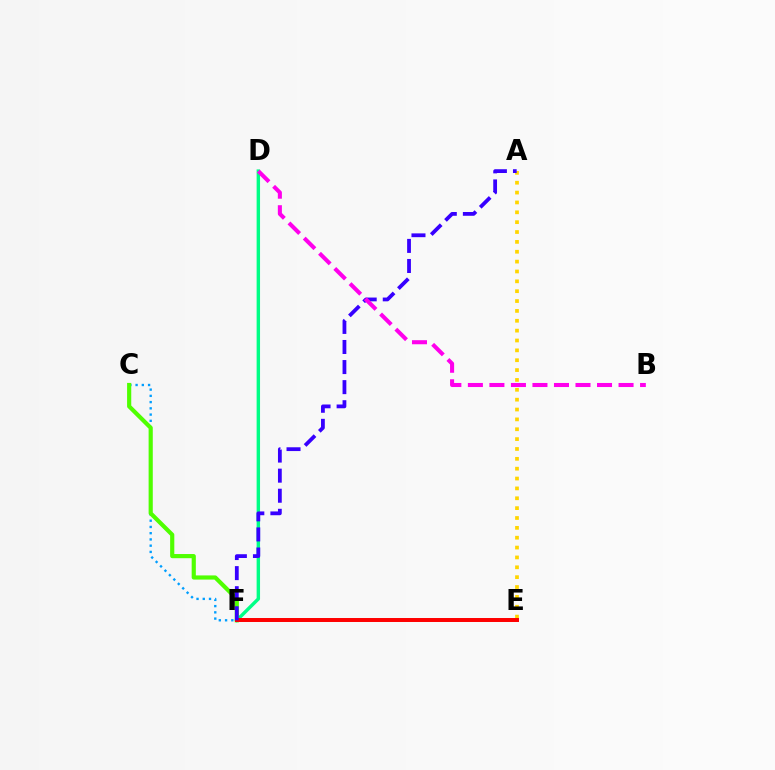{('C', 'F'): [{'color': '#009eff', 'line_style': 'dotted', 'thickness': 1.7}, {'color': '#4fff00', 'line_style': 'solid', 'thickness': 3.0}], ('A', 'E'): [{'color': '#ffd500', 'line_style': 'dotted', 'thickness': 2.68}], ('D', 'F'): [{'color': '#00ff86', 'line_style': 'solid', 'thickness': 2.46}], ('E', 'F'): [{'color': '#ff0000', 'line_style': 'solid', 'thickness': 2.86}], ('A', 'F'): [{'color': '#3700ff', 'line_style': 'dashed', 'thickness': 2.73}], ('B', 'D'): [{'color': '#ff00ed', 'line_style': 'dashed', 'thickness': 2.92}]}